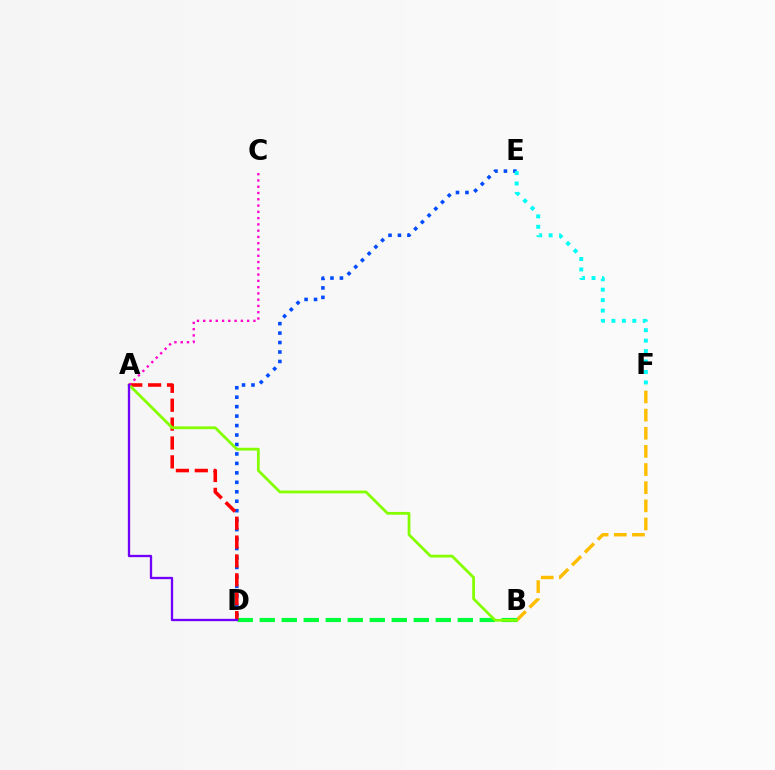{('B', 'F'): [{'color': '#ffbd00', 'line_style': 'dashed', 'thickness': 2.46}], ('D', 'E'): [{'color': '#004bff', 'line_style': 'dotted', 'thickness': 2.57}], ('B', 'D'): [{'color': '#00ff39', 'line_style': 'dashed', 'thickness': 2.99}], ('A', 'D'): [{'color': '#ff0000', 'line_style': 'dashed', 'thickness': 2.57}, {'color': '#7200ff', 'line_style': 'solid', 'thickness': 1.67}], ('E', 'F'): [{'color': '#00fff6', 'line_style': 'dotted', 'thickness': 2.84}], ('A', 'B'): [{'color': '#84ff00', 'line_style': 'solid', 'thickness': 2.0}], ('A', 'C'): [{'color': '#ff00cf', 'line_style': 'dotted', 'thickness': 1.7}]}